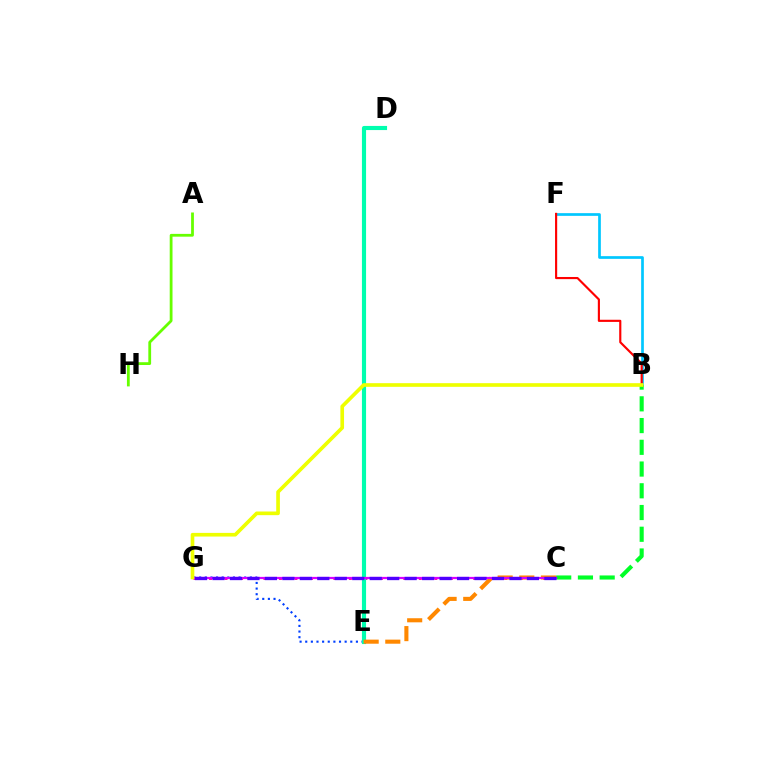{('E', 'G'): [{'color': '#003fff', 'line_style': 'dotted', 'thickness': 1.53}], ('A', 'H'): [{'color': '#66ff00', 'line_style': 'solid', 'thickness': 2.01}], ('B', 'F'): [{'color': '#00c7ff', 'line_style': 'solid', 'thickness': 1.95}, {'color': '#ff0000', 'line_style': 'solid', 'thickness': 1.54}], ('C', 'G'): [{'color': '#ff00a0', 'line_style': 'dotted', 'thickness': 2.11}, {'color': '#d600ff', 'line_style': 'solid', 'thickness': 1.6}, {'color': '#4f00ff', 'line_style': 'dashed', 'thickness': 2.37}], ('B', 'C'): [{'color': '#00ff27', 'line_style': 'dashed', 'thickness': 2.95}], ('D', 'E'): [{'color': '#00ffaf', 'line_style': 'solid', 'thickness': 2.98}], ('C', 'E'): [{'color': '#ff8800', 'line_style': 'dashed', 'thickness': 2.94}], ('B', 'G'): [{'color': '#eeff00', 'line_style': 'solid', 'thickness': 2.63}]}